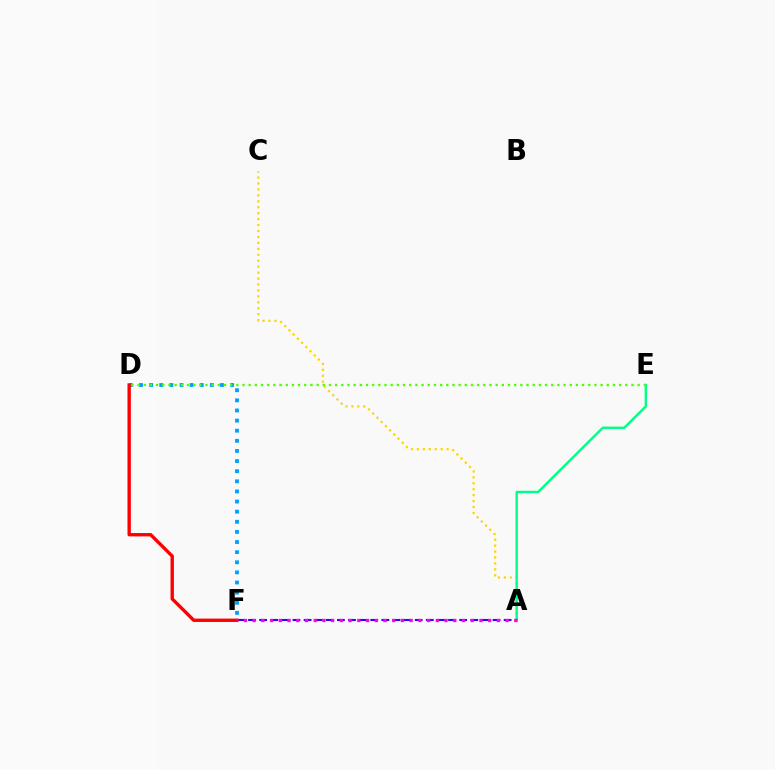{('A', 'F'): [{'color': '#3700ff', 'line_style': 'dashed', 'thickness': 1.51}, {'color': '#ff00ed', 'line_style': 'dotted', 'thickness': 2.37}], ('A', 'C'): [{'color': '#ffd500', 'line_style': 'dotted', 'thickness': 1.61}], ('A', 'E'): [{'color': '#00ff86', 'line_style': 'solid', 'thickness': 1.73}], ('D', 'F'): [{'color': '#009eff', 'line_style': 'dotted', 'thickness': 2.75}, {'color': '#ff0000', 'line_style': 'solid', 'thickness': 2.42}], ('D', 'E'): [{'color': '#4fff00', 'line_style': 'dotted', 'thickness': 1.68}]}